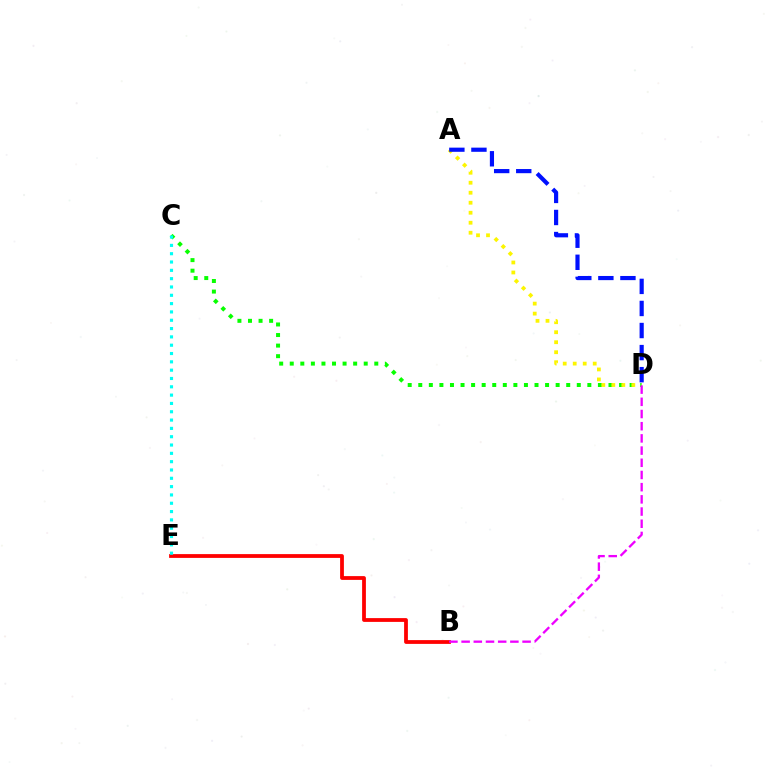{('B', 'E'): [{'color': '#ff0000', 'line_style': 'solid', 'thickness': 2.72}], ('C', 'D'): [{'color': '#08ff00', 'line_style': 'dotted', 'thickness': 2.87}], ('A', 'D'): [{'color': '#fcf500', 'line_style': 'dotted', 'thickness': 2.72}, {'color': '#0010ff', 'line_style': 'dashed', 'thickness': 3.0}], ('C', 'E'): [{'color': '#00fff6', 'line_style': 'dotted', 'thickness': 2.26}], ('B', 'D'): [{'color': '#ee00ff', 'line_style': 'dashed', 'thickness': 1.66}]}